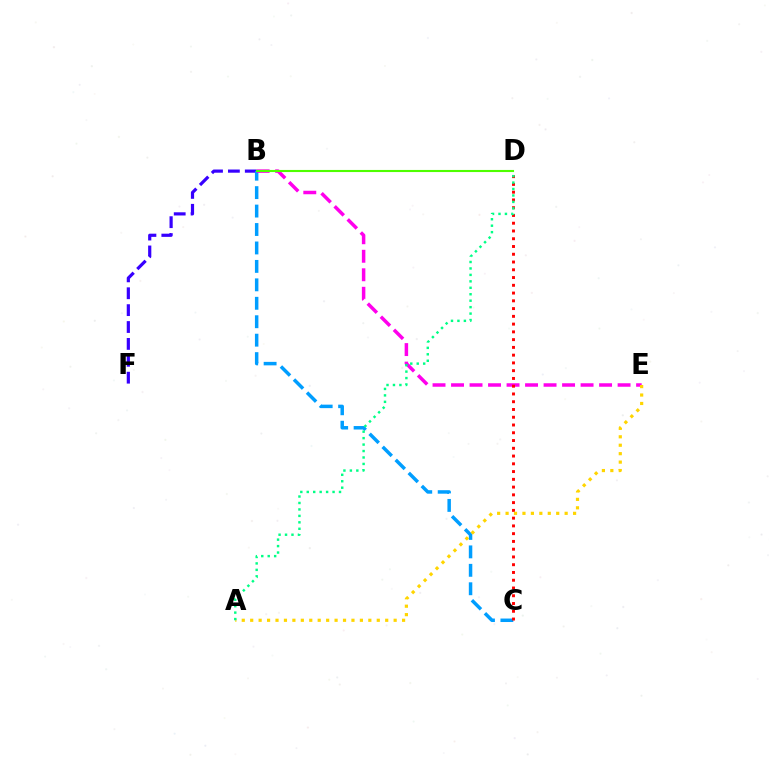{('B', 'F'): [{'color': '#3700ff', 'line_style': 'dashed', 'thickness': 2.29}], ('B', 'C'): [{'color': '#009eff', 'line_style': 'dashed', 'thickness': 2.51}], ('B', 'E'): [{'color': '#ff00ed', 'line_style': 'dashed', 'thickness': 2.51}], ('C', 'D'): [{'color': '#ff0000', 'line_style': 'dotted', 'thickness': 2.11}], ('A', 'E'): [{'color': '#ffd500', 'line_style': 'dotted', 'thickness': 2.29}], ('A', 'D'): [{'color': '#00ff86', 'line_style': 'dotted', 'thickness': 1.75}], ('B', 'D'): [{'color': '#4fff00', 'line_style': 'solid', 'thickness': 1.52}]}